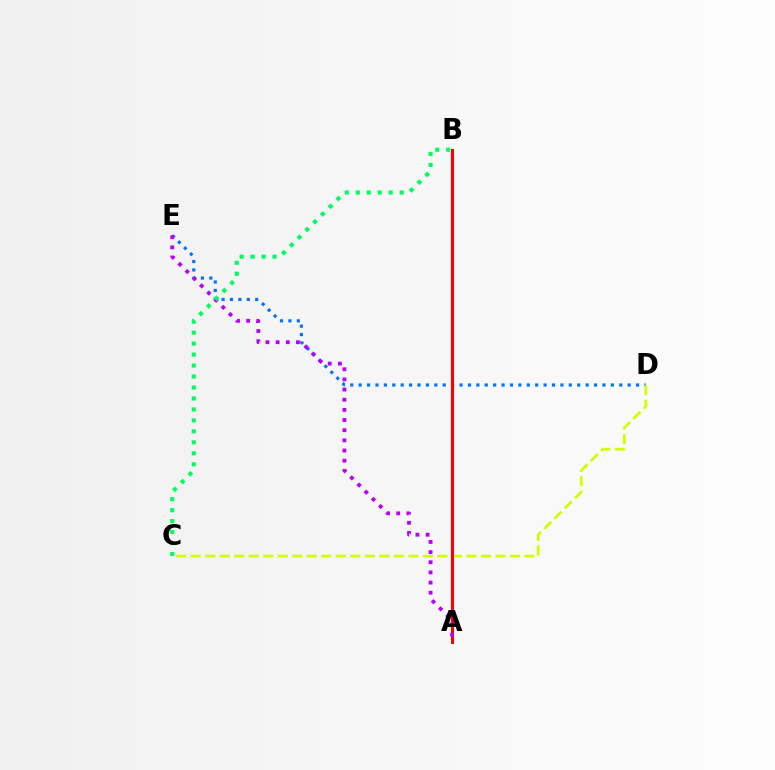{('D', 'E'): [{'color': '#0074ff', 'line_style': 'dotted', 'thickness': 2.28}], ('C', 'D'): [{'color': '#d1ff00', 'line_style': 'dashed', 'thickness': 1.97}], ('A', 'B'): [{'color': '#ff0000', 'line_style': 'solid', 'thickness': 2.19}], ('A', 'E'): [{'color': '#b900ff', 'line_style': 'dotted', 'thickness': 2.76}], ('B', 'C'): [{'color': '#00ff5c', 'line_style': 'dotted', 'thickness': 2.98}]}